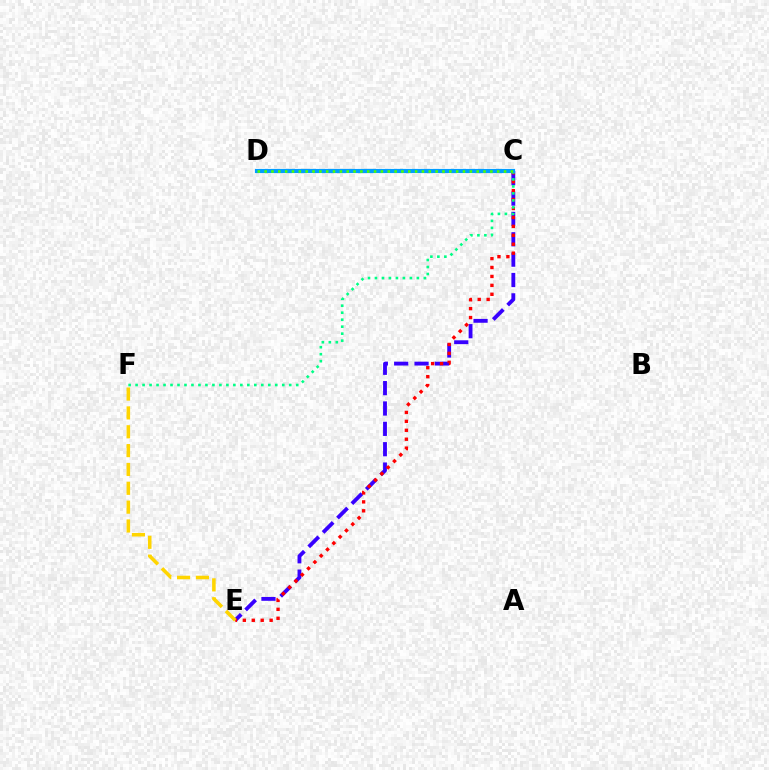{('C', 'E'): [{'color': '#3700ff', 'line_style': 'dashed', 'thickness': 2.77}, {'color': '#ff0000', 'line_style': 'dotted', 'thickness': 2.43}], ('C', 'D'): [{'color': '#ff00ed', 'line_style': 'dashed', 'thickness': 1.6}, {'color': '#009eff', 'line_style': 'solid', 'thickness': 2.99}, {'color': '#4fff00', 'line_style': 'dotted', 'thickness': 1.86}], ('C', 'F'): [{'color': '#00ff86', 'line_style': 'dotted', 'thickness': 1.9}], ('E', 'F'): [{'color': '#ffd500', 'line_style': 'dashed', 'thickness': 2.56}]}